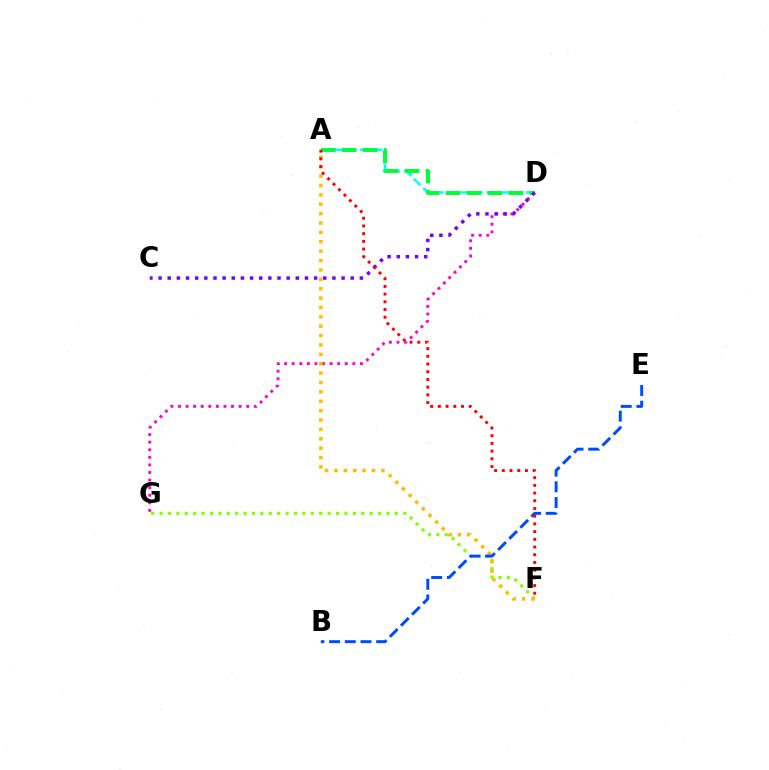{('D', 'G'): [{'color': '#ff00cf', 'line_style': 'dotted', 'thickness': 2.06}], ('F', 'G'): [{'color': '#84ff00', 'line_style': 'dotted', 'thickness': 2.28}], ('A', 'D'): [{'color': '#00fff6', 'line_style': 'dashed', 'thickness': 1.78}, {'color': '#00ff39', 'line_style': 'dashed', 'thickness': 2.85}], ('A', 'F'): [{'color': '#ffbd00', 'line_style': 'dotted', 'thickness': 2.55}, {'color': '#ff0000', 'line_style': 'dotted', 'thickness': 2.09}], ('C', 'D'): [{'color': '#7200ff', 'line_style': 'dotted', 'thickness': 2.49}], ('B', 'E'): [{'color': '#004bff', 'line_style': 'dashed', 'thickness': 2.13}]}